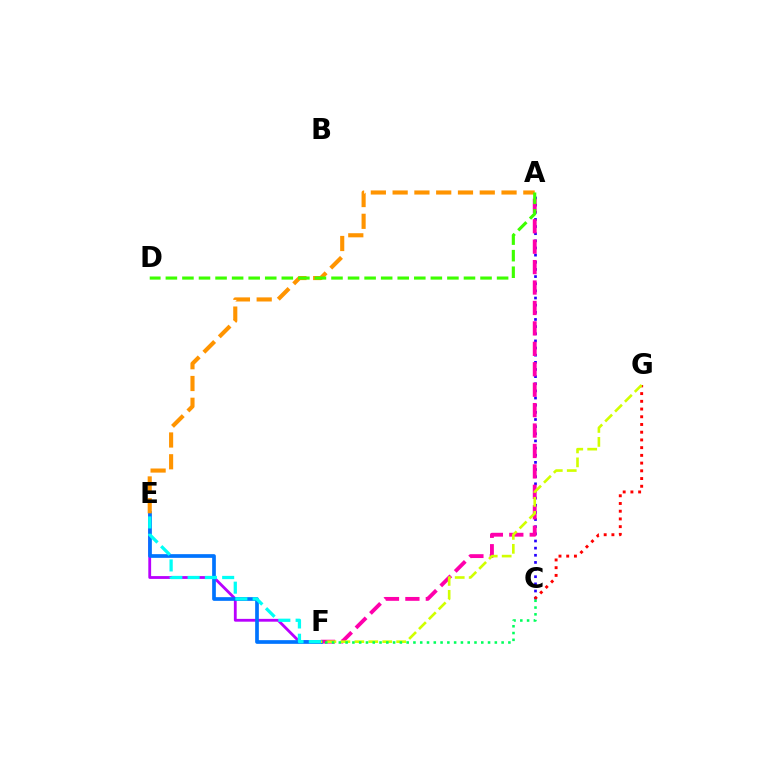{('E', 'F'): [{'color': '#b900ff', 'line_style': 'solid', 'thickness': 2.03}, {'color': '#0074ff', 'line_style': 'solid', 'thickness': 2.66}, {'color': '#00fff6', 'line_style': 'dashed', 'thickness': 2.35}], ('A', 'C'): [{'color': '#2500ff', 'line_style': 'dotted', 'thickness': 1.94}], ('A', 'F'): [{'color': '#ff00ac', 'line_style': 'dashed', 'thickness': 2.78}], ('C', 'G'): [{'color': '#ff0000', 'line_style': 'dotted', 'thickness': 2.1}], ('F', 'G'): [{'color': '#d1ff00', 'line_style': 'dashed', 'thickness': 1.9}], ('C', 'F'): [{'color': '#00ff5c', 'line_style': 'dotted', 'thickness': 1.84}], ('A', 'E'): [{'color': '#ff9400', 'line_style': 'dashed', 'thickness': 2.96}], ('A', 'D'): [{'color': '#3dff00', 'line_style': 'dashed', 'thickness': 2.25}]}